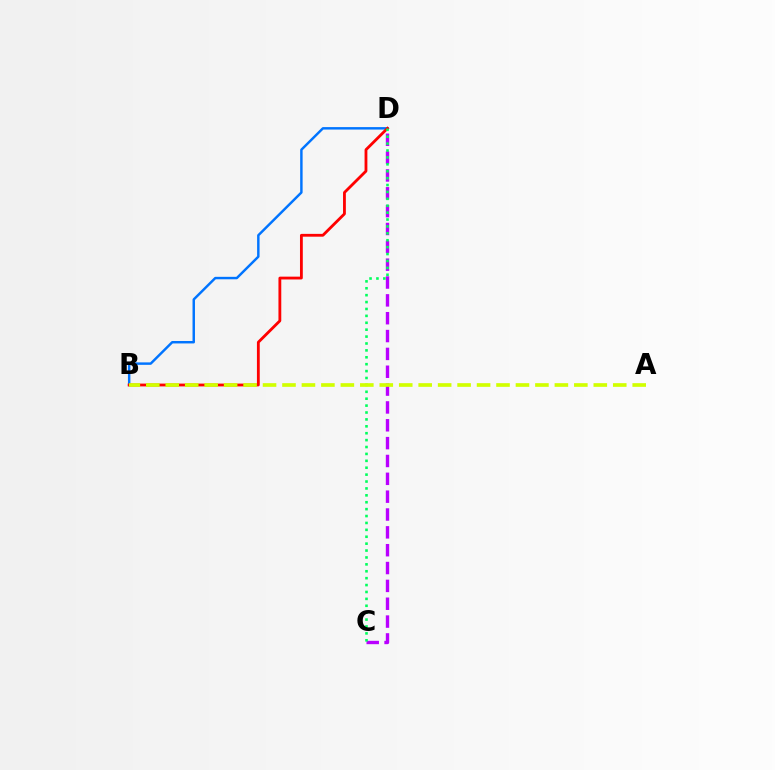{('C', 'D'): [{'color': '#b900ff', 'line_style': 'dashed', 'thickness': 2.42}, {'color': '#00ff5c', 'line_style': 'dotted', 'thickness': 1.88}], ('B', 'D'): [{'color': '#0074ff', 'line_style': 'solid', 'thickness': 1.76}, {'color': '#ff0000', 'line_style': 'solid', 'thickness': 2.03}], ('A', 'B'): [{'color': '#d1ff00', 'line_style': 'dashed', 'thickness': 2.64}]}